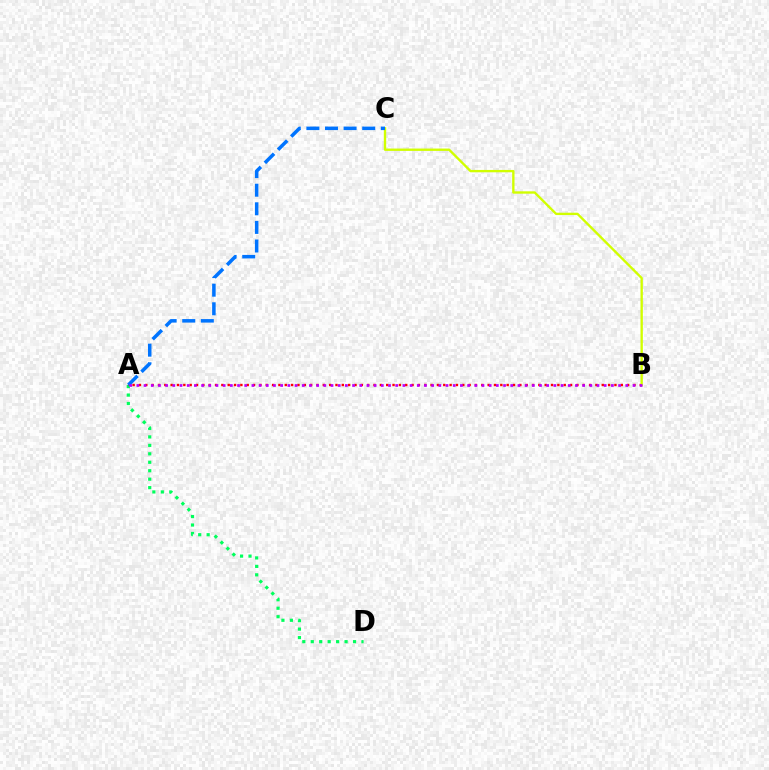{('A', 'D'): [{'color': '#00ff5c', 'line_style': 'dotted', 'thickness': 2.3}], ('A', 'B'): [{'color': '#ff0000', 'line_style': 'dotted', 'thickness': 1.72}, {'color': '#b900ff', 'line_style': 'dotted', 'thickness': 1.95}], ('B', 'C'): [{'color': '#d1ff00', 'line_style': 'solid', 'thickness': 1.7}], ('A', 'C'): [{'color': '#0074ff', 'line_style': 'dashed', 'thickness': 2.53}]}